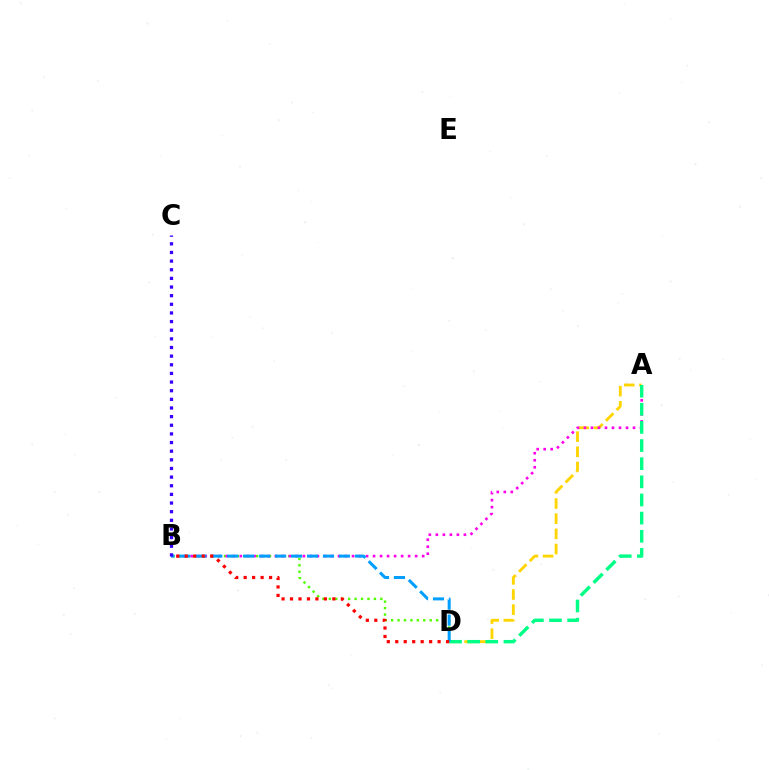{('A', 'D'): [{'color': '#ffd500', 'line_style': 'dashed', 'thickness': 2.06}, {'color': '#00ff86', 'line_style': 'dashed', 'thickness': 2.46}], ('B', 'D'): [{'color': '#4fff00', 'line_style': 'dotted', 'thickness': 1.75}, {'color': '#009eff', 'line_style': 'dashed', 'thickness': 2.17}, {'color': '#ff0000', 'line_style': 'dotted', 'thickness': 2.3}], ('A', 'B'): [{'color': '#ff00ed', 'line_style': 'dotted', 'thickness': 1.91}], ('B', 'C'): [{'color': '#3700ff', 'line_style': 'dotted', 'thickness': 2.35}]}